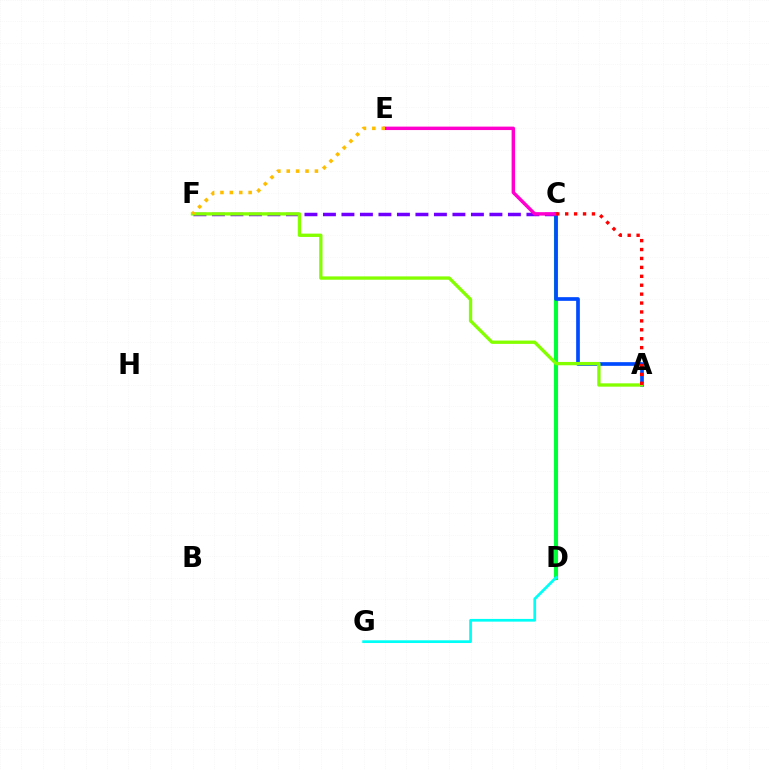{('C', 'D'): [{'color': '#00ff39', 'line_style': 'solid', 'thickness': 2.95}], ('D', 'G'): [{'color': '#00fff6', 'line_style': 'solid', 'thickness': 1.96}], ('C', 'F'): [{'color': '#7200ff', 'line_style': 'dashed', 'thickness': 2.51}], ('A', 'C'): [{'color': '#004bff', 'line_style': 'solid', 'thickness': 2.65}, {'color': '#ff0000', 'line_style': 'dotted', 'thickness': 2.42}], ('C', 'E'): [{'color': '#ff00cf', 'line_style': 'solid', 'thickness': 2.47}], ('A', 'F'): [{'color': '#84ff00', 'line_style': 'solid', 'thickness': 2.39}], ('E', 'F'): [{'color': '#ffbd00', 'line_style': 'dotted', 'thickness': 2.55}]}